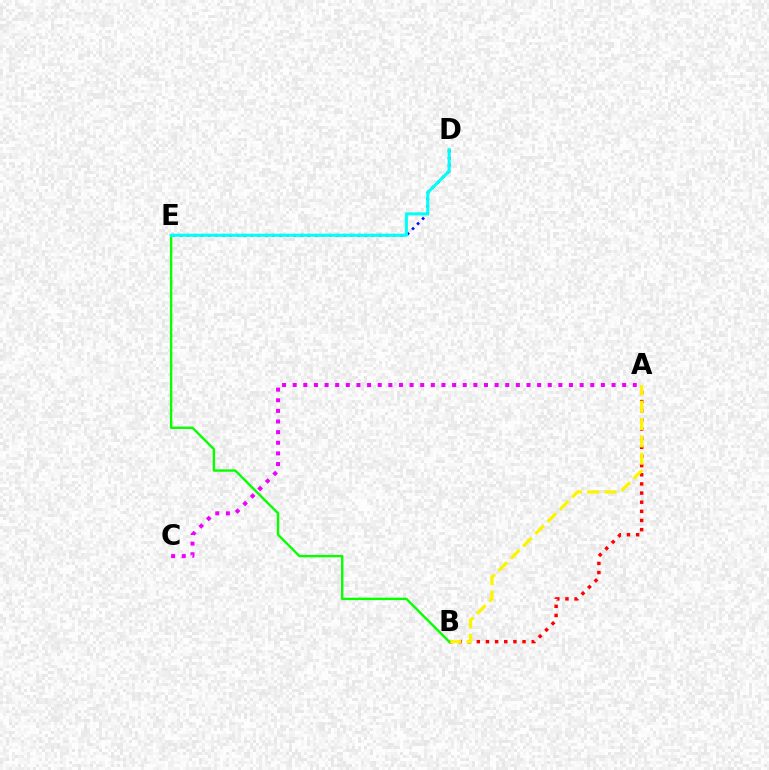{('A', 'C'): [{'color': '#ee00ff', 'line_style': 'dotted', 'thickness': 2.89}], ('A', 'B'): [{'color': '#ff0000', 'line_style': 'dotted', 'thickness': 2.48}, {'color': '#fcf500', 'line_style': 'dashed', 'thickness': 2.35}], ('D', 'E'): [{'color': '#0010ff', 'line_style': 'dotted', 'thickness': 1.93}, {'color': '#00fff6', 'line_style': 'solid', 'thickness': 2.19}], ('B', 'E'): [{'color': '#08ff00', 'line_style': 'solid', 'thickness': 1.72}]}